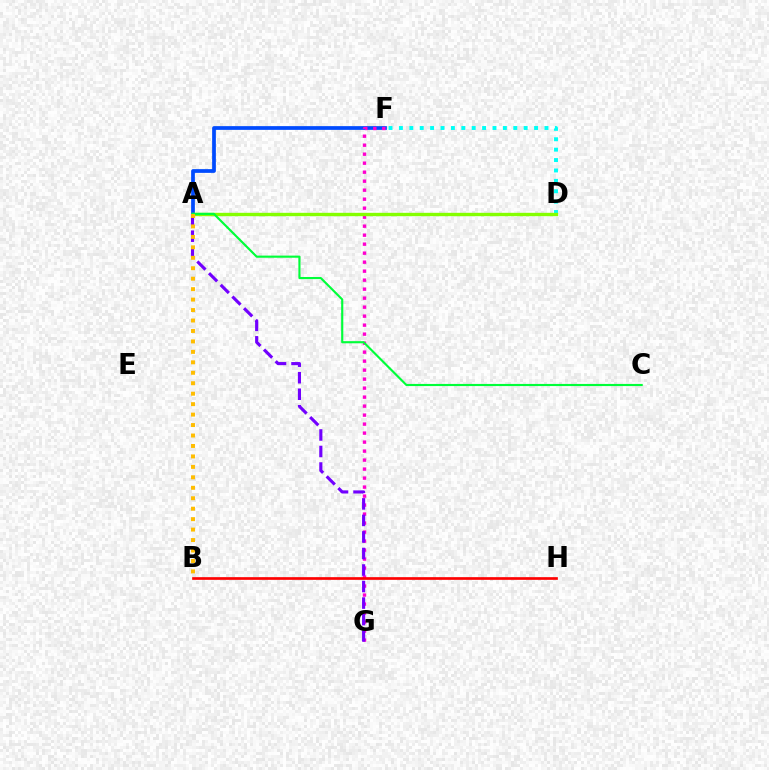{('A', 'F'): [{'color': '#004bff', 'line_style': 'solid', 'thickness': 2.69}], ('D', 'F'): [{'color': '#00fff6', 'line_style': 'dotted', 'thickness': 2.82}], ('F', 'G'): [{'color': '#ff00cf', 'line_style': 'dotted', 'thickness': 2.44}], ('B', 'H'): [{'color': '#ff0000', 'line_style': 'solid', 'thickness': 1.93}], ('A', 'G'): [{'color': '#7200ff', 'line_style': 'dashed', 'thickness': 2.25}], ('A', 'D'): [{'color': '#84ff00', 'line_style': 'solid', 'thickness': 2.42}], ('A', 'C'): [{'color': '#00ff39', 'line_style': 'solid', 'thickness': 1.54}], ('A', 'B'): [{'color': '#ffbd00', 'line_style': 'dotted', 'thickness': 2.84}]}